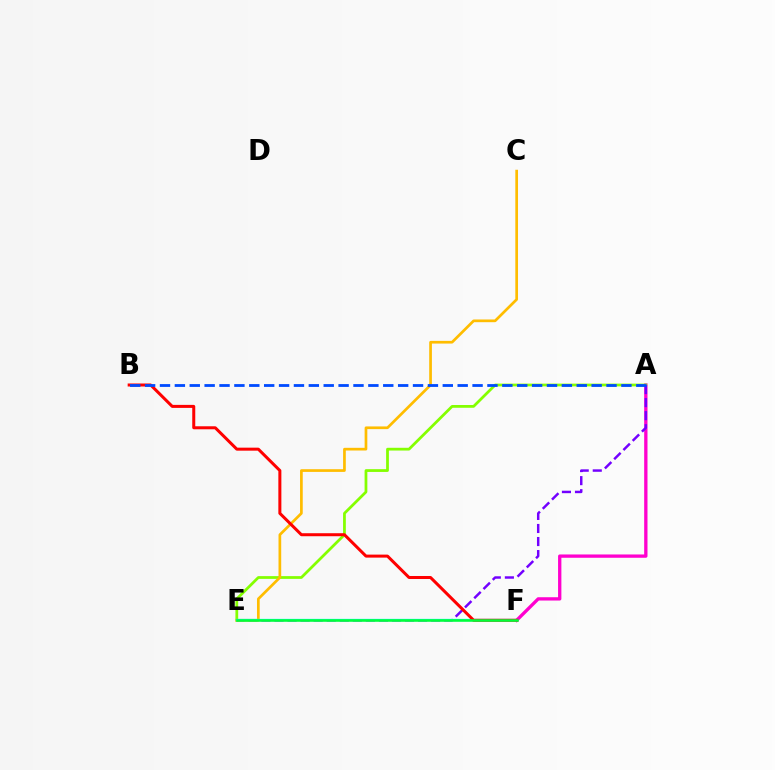{('A', 'F'): [{'color': '#ff00cf', 'line_style': 'solid', 'thickness': 2.38}], ('A', 'E'): [{'color': '#84ff00', 'line_style': 'solid', 'thickness': 1.99}, {'color': '#7200ff', 'line_style': 'dashed', 'thickness': 1.77}], ('C', 'E'): [{'color': '#ffbd00', 'line_style': 'solid', 'thickness': 1.94}], ('E', 'F'): [{'color': '#00fff6', 'line_style': 'solid', 'thickness': 1.65}, {'color': '#00ff39', 'line_style': 'solid', 'thickness': 1.83}], ('B', 'F'): [{'color': '#ff0000', 'line_style': 'solid', 'thickness': 2.17}], ('A', 'B'): [{'color': '#004bff', 'line_style': 'dashed', 'thickness': 2.02}]}